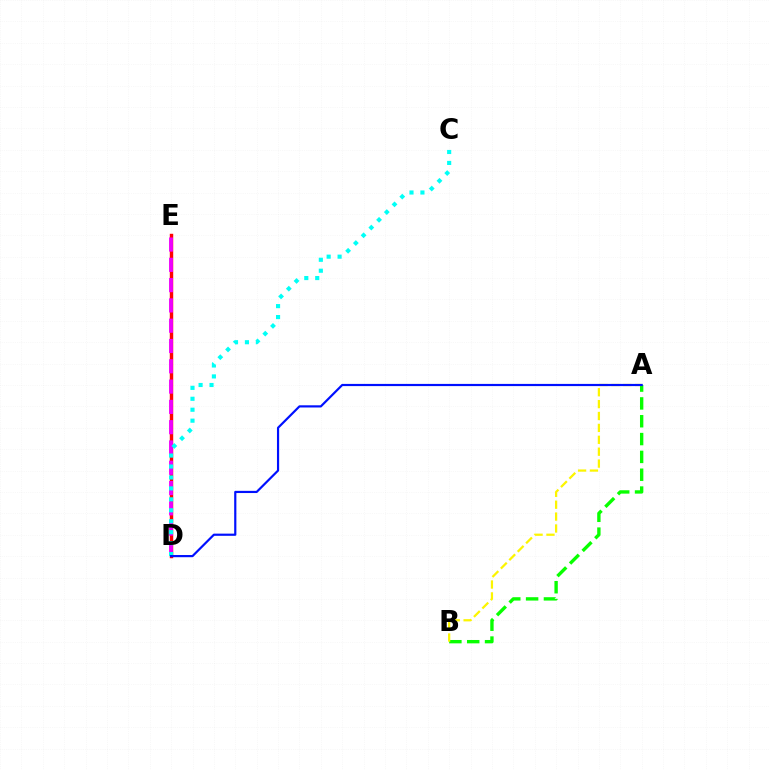{('A', 'B'): [{'color': '#08ff00', 'line_style': 'dashed', 'thickness': 2.42}, {'color': '#fcf500', 'line_style': 'dashed', 'thickness': 1.62}], ('D', 'E'): [{'color': '#ff0000', 'line_style': 'solid', 'thickness': 2.47}, {'color': '#ee00ff', 'line_style': 'dashed', 'thickness': 2.76}], ('C', 'D'): [{'color': '#00fff6', 'line_style': 'dotted', 'thickness': 2.97}], ('A', 'D'): [{'color': '#0010ff', 'line_style': 'solid', 'thickness': 1.58}]}